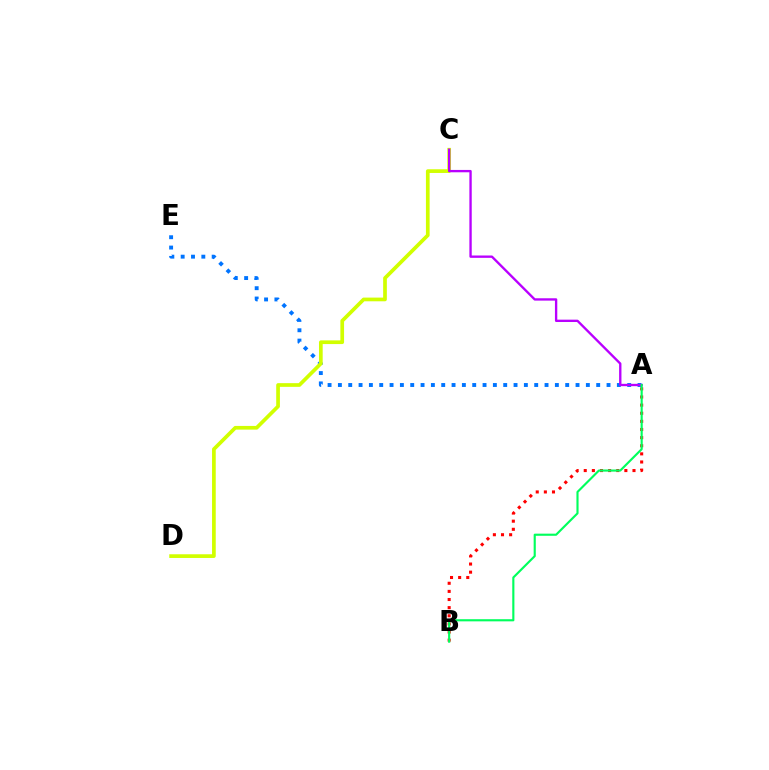{('A', 'E'): [{'color': '#0074ff', 'line_style': 'dotted', 'thickness': 2.81}], ('C', 'D'): [{'color': '#d1ff00', 'line_style': 'solid', 'thickness': 2.66}], ('A', 'C'): [{'color': '#b900ff', 'line_style': 'solid', 'thickness': 1.69}], ('A', 'B'): [{'color': '#ff0000', 'line_style': 'dotted', 'thickness': 2.21}, {'color': '#00ff5c', 'line_style': 'solid', 'thickness': 1.54}]}